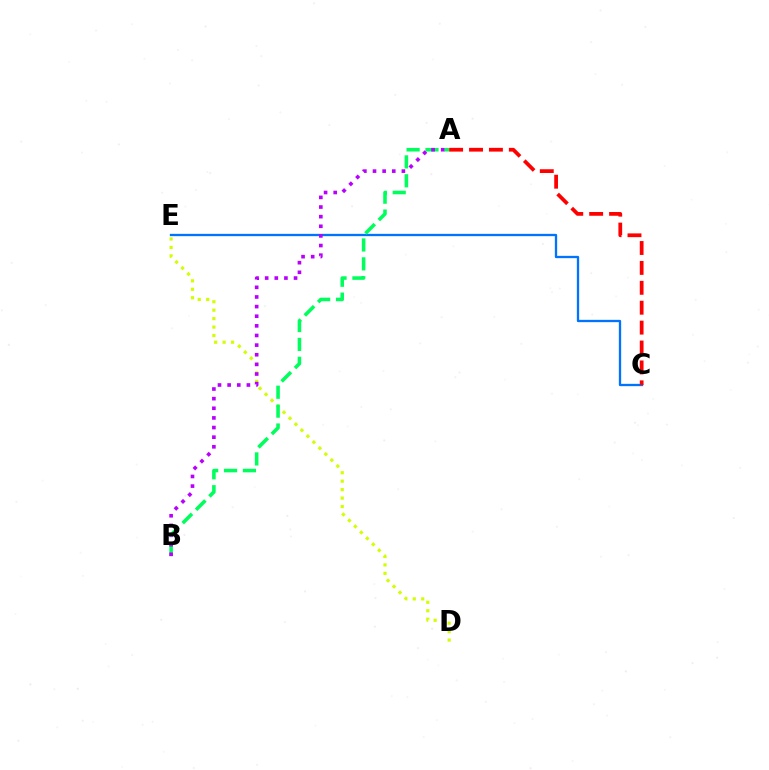{('D', 'E'): [{'color': '#d1ff00', 'line_style': 'dotted', 'thickness': 2.3}], ('C', 'E'): [{'color': '#0074ff', 'line_style': 'solid', 'thickness': 1.66}], ('A', 'B'): [{'color': '#00ff5c', 'line_style': 'dashed', 'thickness': 2.57}, {'color': '#b900ff', 'line_style': 'dotted', 'thickness': 2.62}], ('A', 'C'): [{'color': '#ff0000', 'line_style': 'dashed', 'thickness': 2.7}]}